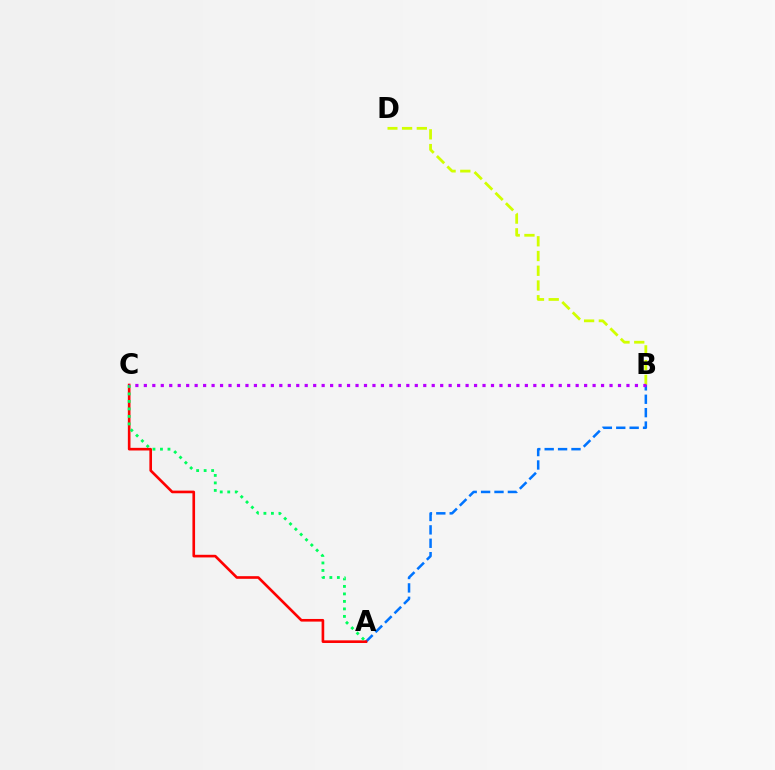{('A', 'B'): [{'color': '#0074ff', 'line_style': 'dashed', 'thickness': 1.82}], ('A', 'C'): [{'color': '#ff0000', 'line_style': 'solid', 'thickness': 1.9}, {'color': '#00ff5c', 'line_style': 'dotted', 'thickness': 2.04}], ('B', 'D'): [{'color': '#d1ff00', 'line_style': 'dashed', 'thickness': 2.0}], ('B', 'C'): [{'color': '#b900ff', 'line_style': 'dotted', 'thickness': 2.3}]}